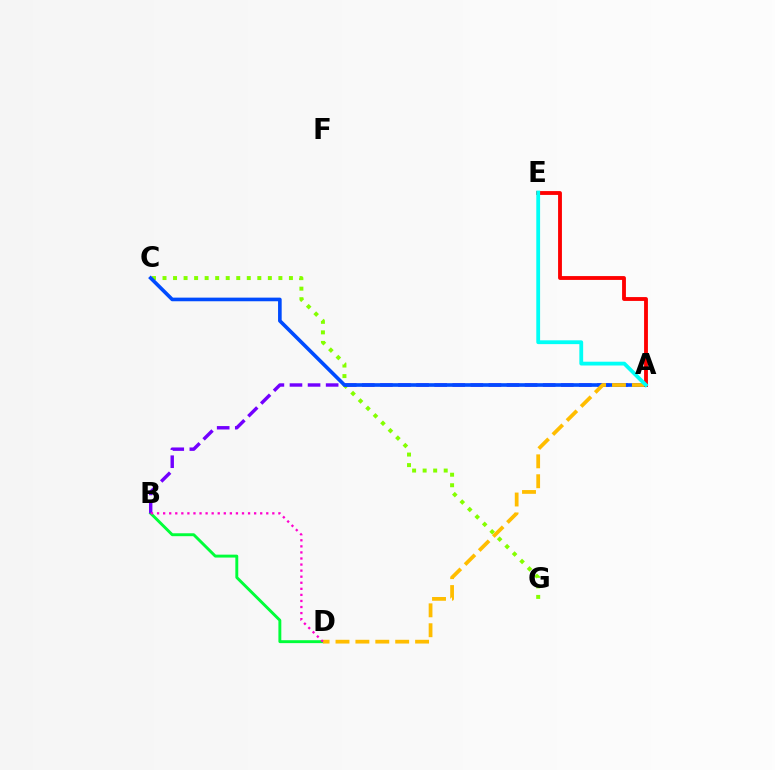{('C', 'G'): [{'color': '#84ff00', 'line_style': 'dotted', 'thickness': 2.86}], ('B', 'D'): [{'color': '#00ff39', 'line_style': 'solid', 'thickness': 2.1}, {'color': '#ff00cf', 'line_style': 'dotted', 'thickness': 1.65}], ('A', 'B'): [{'color': '#7200ff', 'line_style': 'dashed', 'thickness': 2.46}], ('A', 'C'): [{'color': '#004bff', 'line_style': 'solid', 'thickness': 2.61}], ('A', 'D'): [{'color': '#ffbd00', 'line_style': 'dashed', 'thickness': 2.7}], ('A', 'E'): [{'color': '#ff0000', 'line_style': 'solid', 'thickness': 2.77}, {'color': '#00fff6', 'line_style': 'solid', 'thickness': 2.74}]}